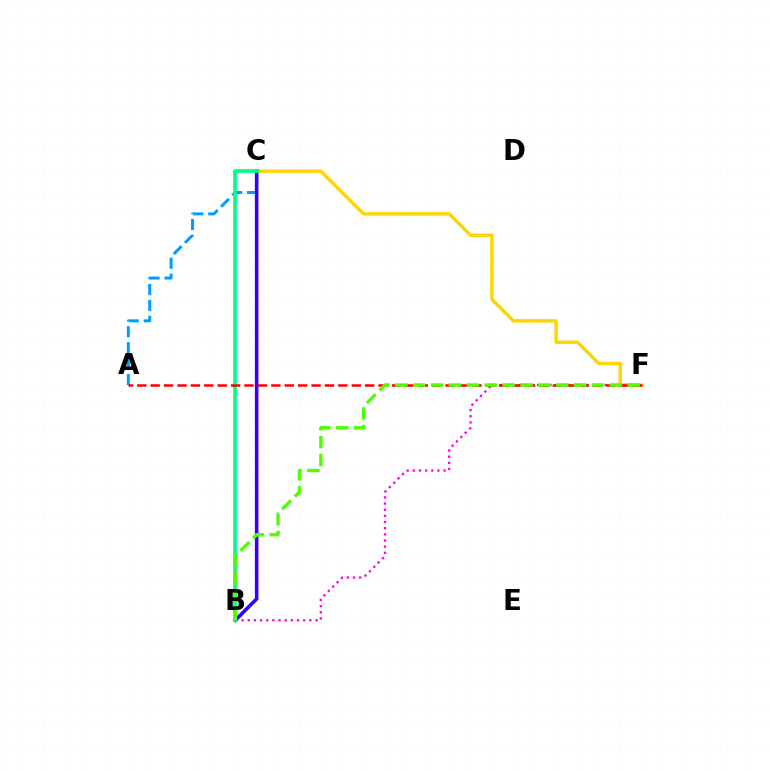{('A', 'C'): [{'color': '#009eff', 'line_style': 'dashed', 'thickness': 2.16}], ('C', 'F'): [{'color': '#ffd500', 'line_style': 'solid', 'thickness': 2.46}], ('B', 'C'): [{'color': '#3700ff', 'line_style': 'solid', 'thickness': 2.58}, {'color': '#00ff86', 'line_style': 'solid', 'thickness': 2.62}], ('B', 'F'): [{'color': '#ff00ed', 'line_style': 'dotted', 'thickness': 1.67}, {'color': '#4fff00', 'line_style': 'dashed', 'thickness': 2.43}], ('A', 'F'): [{'color': '#ff0000', 'line_style': 'dashed', 'thickness': 1.82}]}